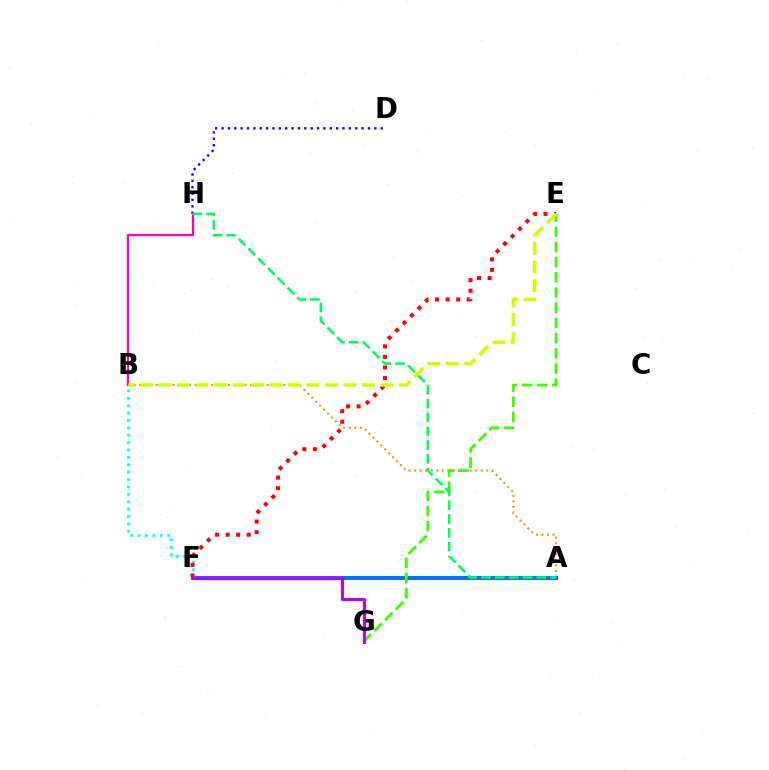{('B', 'H'): [{'color': '#ff00ac', 'line_style': 'solid', 'thickness': 1.64}], ('D', 'H'): [{'color': '#2500ff', 'line_style': 'dotted', 'thickness': 1.73}], ('A', 'B'): [{'color': '#ff9400', 'line_style': 'dotted', 'thickness': 1.51}], ('A', 'F'): [{'color': '#0074ff', 'line_style': 'solid', 'thickness': 2.87}], ('E', 'G'): [{'color': '#3dff00', 'line_style': 'dashed', 'thickness': 2.06}], ('B', 'F'): [{'color': '#00fff6', 'line_style': 'dotted', 'thickness': 2.01}], ('A', 'H'): [{'color': '#00ff5c', 'line_style': 'dashed', 'thickness': 1.88}], ('E', 'F'): [{'color': '#ff0000', 'line_style': 'dotted', 'thickness': 2.87}], ('B', 'E'): [{'color': '#d1ff00', 'line_style': 'dashed', 'thickness': 2.51}], ('F', 'G'): [{'color': '#b900ff', 'line_style': 'solid', 'thickness': 2.24}]}